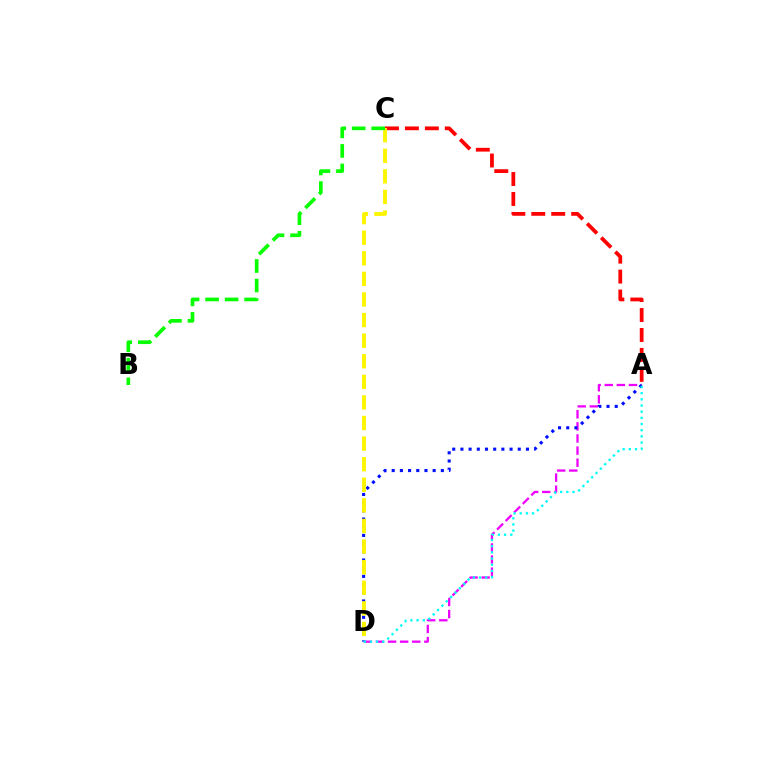{('A', 'D'): [{'color': '#ee00ff', 'line_style': 'dashed', 'thickness': 1.64}, {'color': '#0010ff', 'line_style': 'dotted', 'thickness': 2.23}, {'color': '#00fff6', 'line_style': 'dotted', 'thickness': 1.68}], ('A', 'C'): [{'color': '#ff0000', 'line_style': 'dashed', 'thickness': 2.71}], ('C', 'D'): [{'color': '#fcf500', 'line_style': 'dashed', 'thickness': 2.8}], ('B', 'C'): [{'color': '#08ff00', 'line_style': 'dashed', 'thickness': 2.65}]}